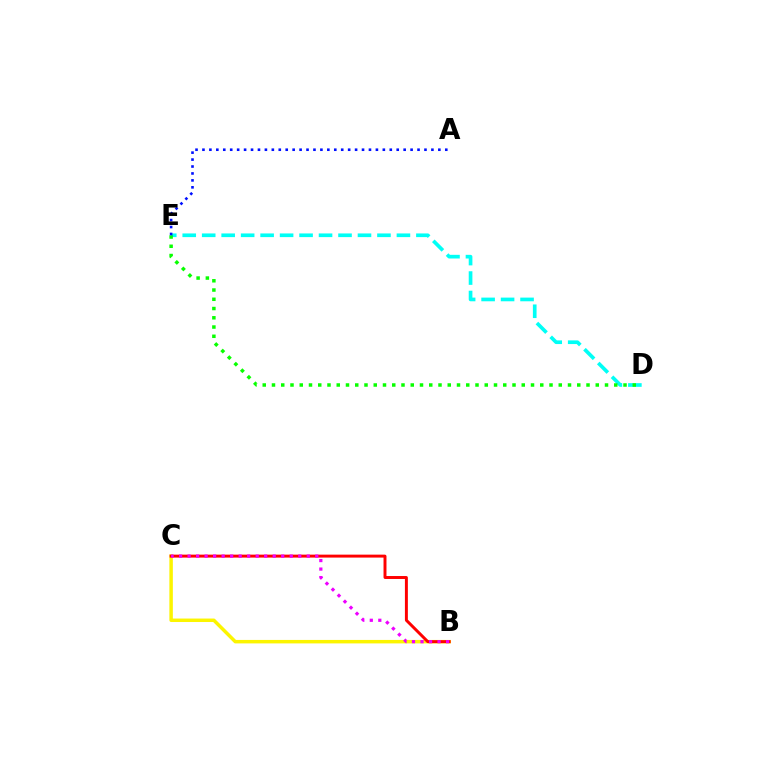{('B', 'C'): [{'color': '#fcf500', 'line_style': 'solid', 'thickness': 2.5}, {'color': '#ff0000', 'line_style': 'solid', 'thickness': 2.13}, {'color': '#ee00ff', 'line_style': 'dotted', 'thickness': 2.31}], ('D', 'E'): [{'color': '#00fff6', 'line_style': 'dashed', 'thickness': 2.65}, {'color': '#08ff00', 'line_style': 'dotted', 'thickness': 2.51}], ('A', 'E'): [{'color': '#0010ff', 'line_style': 'dotted', 'thickness': 1.89}]}